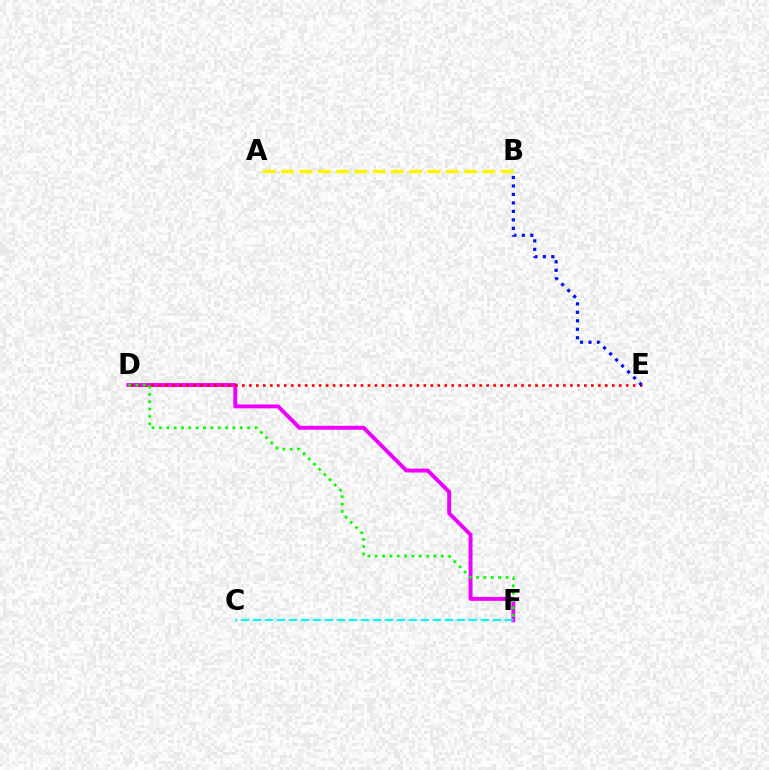{('D', 'F'): [{'color': '#ee00ff', 'line_style': 'solid', 'thickness': 2.83}, {'color': '#08ff00', 'line_style': 'dotted', 'thickness': 2.0}], ('A', 'B'): [{'color': '#fcf500', 'line_style': 'dashed', 'thickness': 2.48}], ('D', 'E'): [{'color': '#ff0000', 'line_style': 'dotted', 'thickness': 1.9}], ('B', 'E'): [{'color': '#0010ff', 'line_style': 'dotted', 'thickness': 2.3}], ('C', 'F'): [{'color': '#00fff6', 'line_style': 'dashed', 'thickness': 1.63}]}